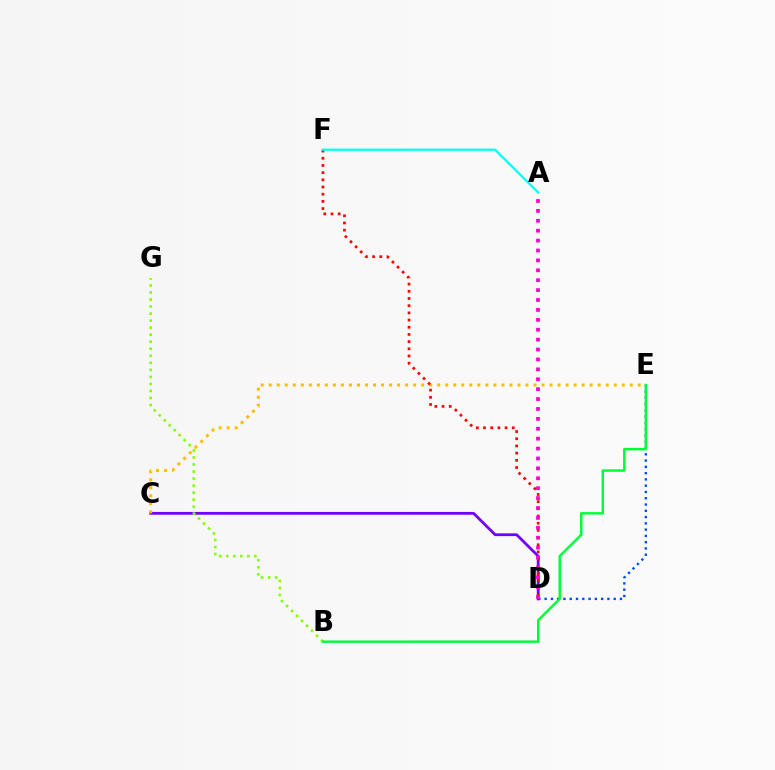{('C', 'D'): [{'color': '#7200ff', 'line_style': 'solid', 'thickness': 2.0}], ('D', 'E'): [{'color': '#004bff', 'line_style': 'dotted', 'thickness': 1.7}], ('C', 'E'): [{'color': '#ffbd00', 'line_style': 'dotted', 'thickness': 2.18}], ('D', 'F'): [{'color': '#ff0000', 'line_style': 'dotted', 'thickness': 1.95}], ('B', 'G'): [{'color': '#84ff00', 'line_style': 'dotted', 'thickness': 1.91}], ('A', 'F'): [{'color': '#00fff6', 'line_style': 'solid', 'thickness': 1.63}], ('A', 'D'): [{'color': '#ff00cf', 'line_style': 'dotted', 'thickness': 2.69}], ('B', 'E'): [{'color': '#00ff39', 'line_style': 'solid', 'thickness': 1.78}]}